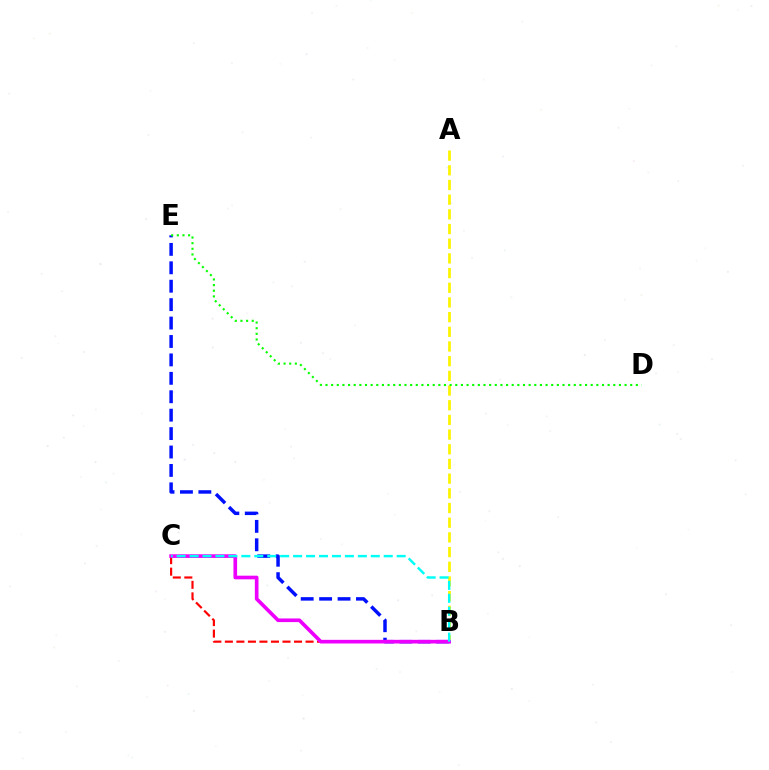{('A', 'B'): [{'color': '#fcf500', 'line_style': 'dashed', 'thickness': 1.99}], ('B', 'E'): [{'color': '#0010ff', 'line_style': 'dashed', 'thickness': 2.5}], ('B', 'C'): [{'color': '#ff0000', 'line_style': 'dashed', 'thickness': 1.57}, {'color': '#ee00ff', 'line_style': 'solid', 'thickness': 2.63}, {'color': '#00fff6', 'line_style': 'dashed', 'thickness': 1.76}], ('D', 'E'): [{'color': '#08ff00', 'line_style': 'dotted', 'thickness': 1.53}]}